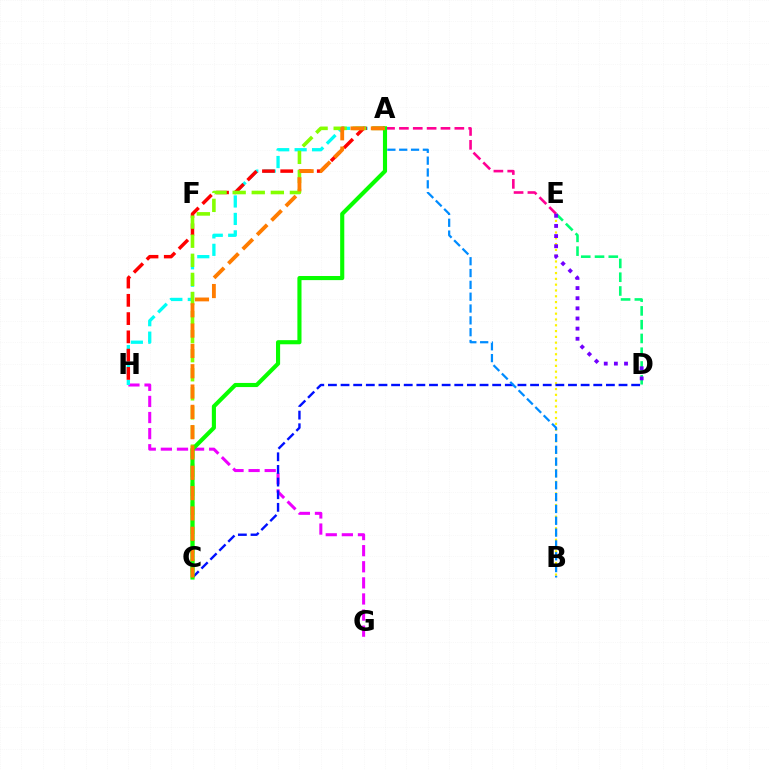{('B', 'E'): [{'color': '#fcf500', 'line_style': 'dotted', 'thickness': 1.58}], ('G', 'H'): [{'color': '#ee00ff', 'line_style': 'dashed', 'thickness': 2.19}], ('A', 'H'): [{'color': '#00fff6', 'line_style': 'dashed', 'thickness': 2.37}, {'color': '#ff0000', 'line_style': 'dashed', 'thickness': 2.48}], ('C', 'D'): [{'color': '#0010ff', 'line_style': 'dashed', 'thickness': 1.72}], ('D', 'E'): [{'color': '#00ff74', 'line_style': 'dashed', 'thickness': 1.87}, {'color': '#7200ff', 'line_style': 'dotted', 'thickness': 2.76}], ('A', 'B'): [{'color': '#008cff', 'line_style': 'dashed', 'thickness': 1.61}], ('A', 'E'): [{'color': '#ff0094', 'line_style': 'dashed', 'thickness': 1.88}], ('A', 'C'): [{'color': '#84ff00', 'line_style': 'dashed', 'thickness': 2.59}, {'color': '#08ff00', 'line_style': 'solid', 'thickness': 2.96}, {'color': '#ff7c00', 'line_style': 'dashed', 'thickness': 2.76}]}